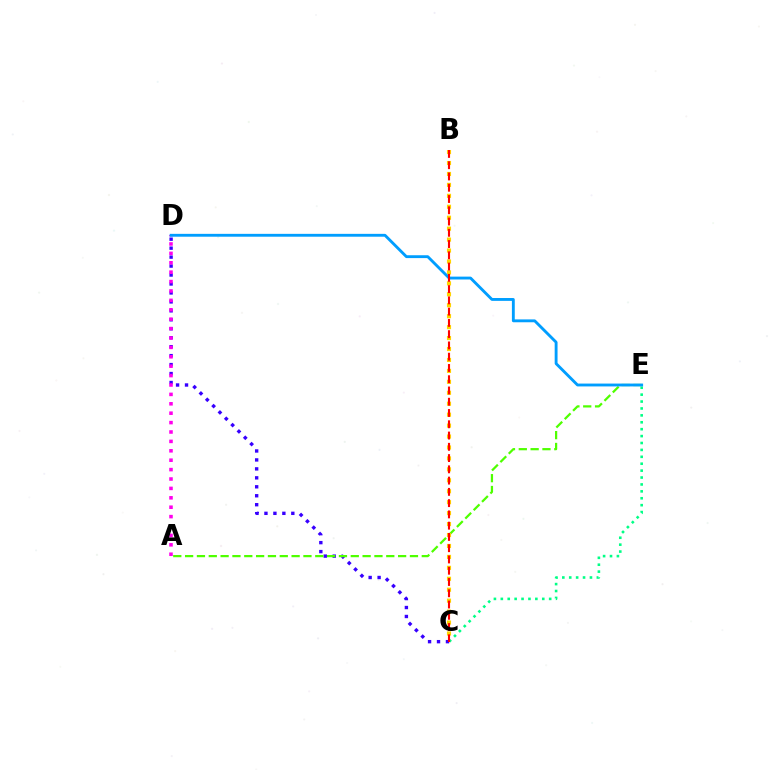{('C', 'D'): [{'color': '#3700ff', 'line_style': 'dotted', 'thickness': 2.43}], ('C', 'E'): [{'color': '#00ff86', 'line_style': 'dotted', 'thickness': 1.88}], ('A', 'E'): [{'color': '#4fff00', 'line_style': 'dashed', 'thickness': 1.61}], ('A', 'D'): [{'color': '#ff00ed', 'line_style': 'dotted', 'thickness': 2.55}], ('B', 'C'): [{'color': '#ffd500', 'line_style': 'dotted', 'thickness': 2.97}, {'color': '#ff0000', 'line_style': 'dashed', 'thickness': 1.53}], ('D', 'E'): [{'color': '#009eff', 'line_style': 'solid', 'thickness': 2.06}]}